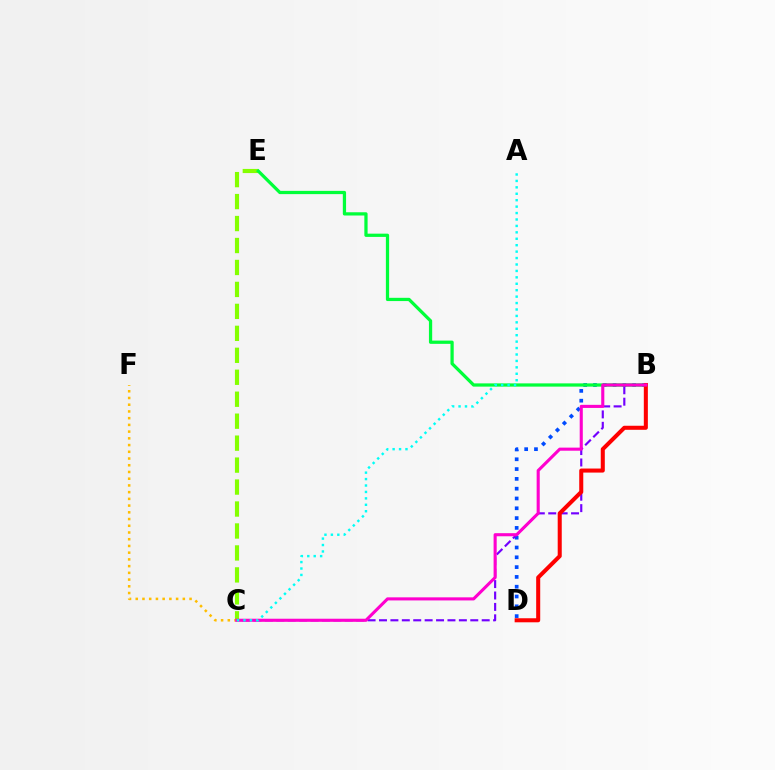{('C', 'E'): [{'color': '#84ff00', 'line_style': 'dashed', 'thickness': 2.98}], ('B', 'D'): [{'color': '#004bff', 'line_style': 'dotted', 'thickness': 2.66}, {'color': '#ff0000', 'line_style': 'solid', 'thickness': 2.91}], ('B', 'E'): [{'color': '#00ff39', 'line_style': 'solid', 'thickness': 2.34}], ('B', 'C'): [{'color': '#7200ff', 'line_style': 'dashed', 'thickness': 1.55}, {'color': '#ff00cf', 'line_style': 'solid', 'thickness': 2.23}], ('C', 'F'): [{'color': '#ffbd00', 'line_style': 'dotted', 'thickness': 1.83}], ('A', 'C'): [{'color': '#00fff6', 'line_style': 'dotted', 'thickness': 1.75}]}